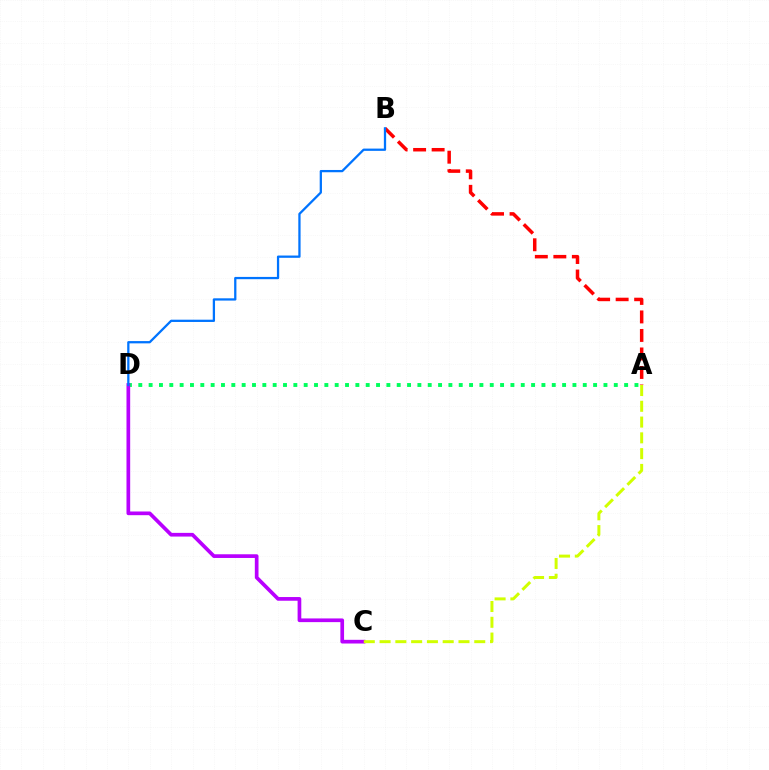{('A', 'B'): [{'color': '#ff0000', 'line_style': 'dashed', 'thickness': 2.51}], ('A', 'D'): [{'color': '#00ff5c', 'line_style': 'dotted', 'thickness': 2.81}], ('C', 'D'): [{'color': '#b900ff', 'line_style': 'solid', 'thickness': 2.66}], ('A', 'C'): [{'color': '#d1ff00', 'line_style': 'dashed', 'thickness': 2.14}], ('B', 'D'): [{'color': '#0074ff', 'line_style': 'solid', 'thickness': 1.64}]}